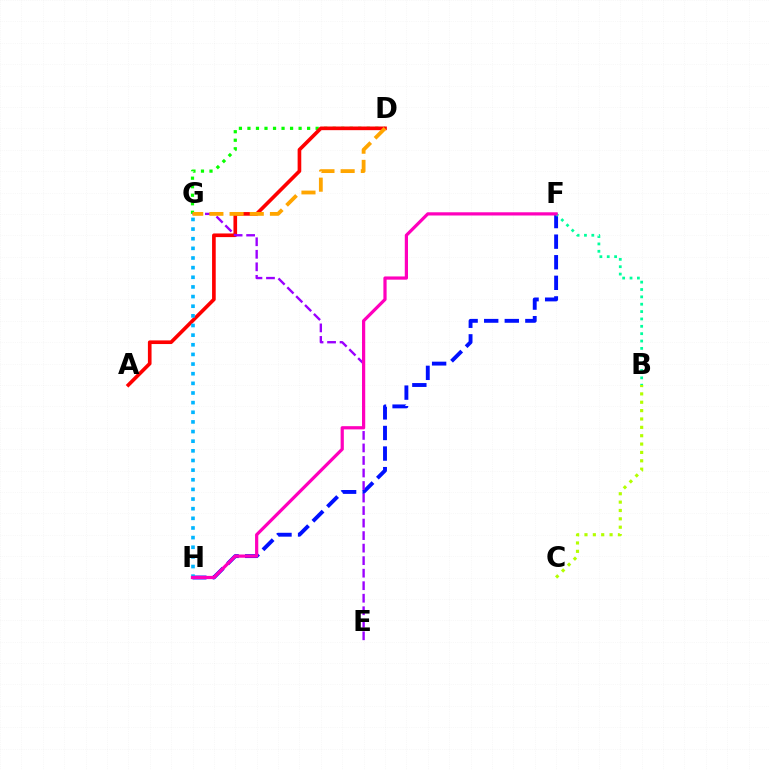{('D', 'G'): [{'color': '#08ff00', 'line_style': 'dotted', 'thickness': 2.32}, {'color': '#ffa500', 'line_style': 'dashed', 'thickness': 2.74}], ('F', 'H'): [{'color': '#0010ff', 'line_style': 'dashed', 'thickness': 2.8}, {'color': '#ff00bd', 'line_style': 'solid', 'thickness': 2.32}], ('A', 'D'): [{'color': '#ff0000', 'line_style': 'solid', 'thickness': 2.63}], ('B', 'F'): [{'color': '#00ff9d', 'line_style': 'dotted', 'thickness': 2.0}], ('E', 'G'): [{'color': '#9b00ff', 'line_style': 'dashed', 'thickness': 1.7}], ('G', 'H'): [{'color': '#00b5ff', 'line_style': 'dotted', 'thickness': 2.62}], ('B', 'C'): [{'color': '#b3ff00', 'line_style': 'dotted', 'thickness': 2.27}]}